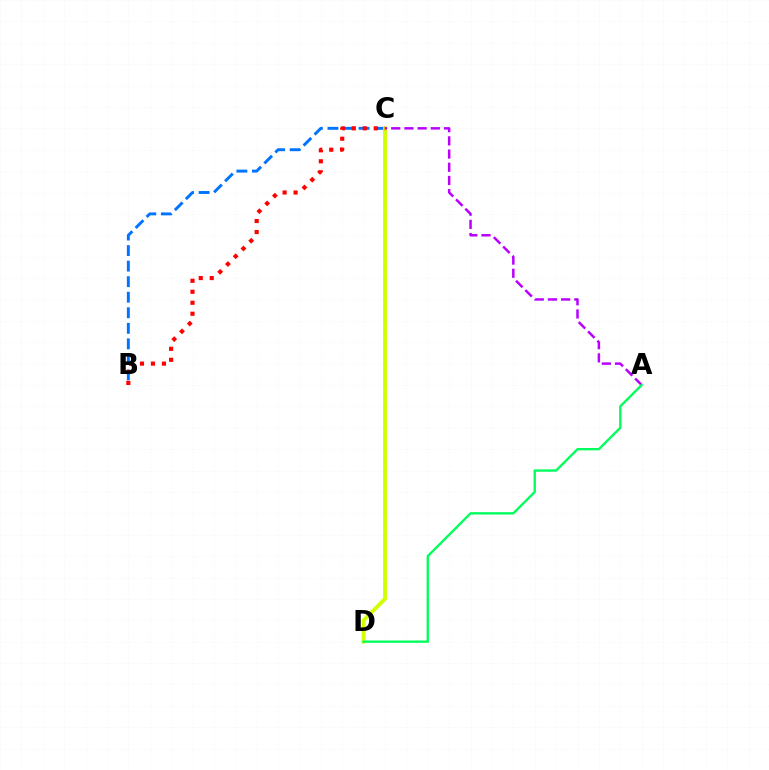{('B', 'C'): [{'color': '#0074ff', 'line_style': 'dashed', 'thickness': 2.11}, {'color': '#ff0000', 'line_style': 'dotted', 'thickness': 2.98}], ('C', 'D'): [{'color': '#d1ff00', 'line_style': 'solid', 'thickness': 2.75}], ('A', 'C'): [{'color': '#b900ff', 'line_style': 'dashed', 'thickness': 1.79}], ('A', 'D'): [{'color': '#00ff5c', 'line_style': 'solid', 'thickness': 1.7}]}